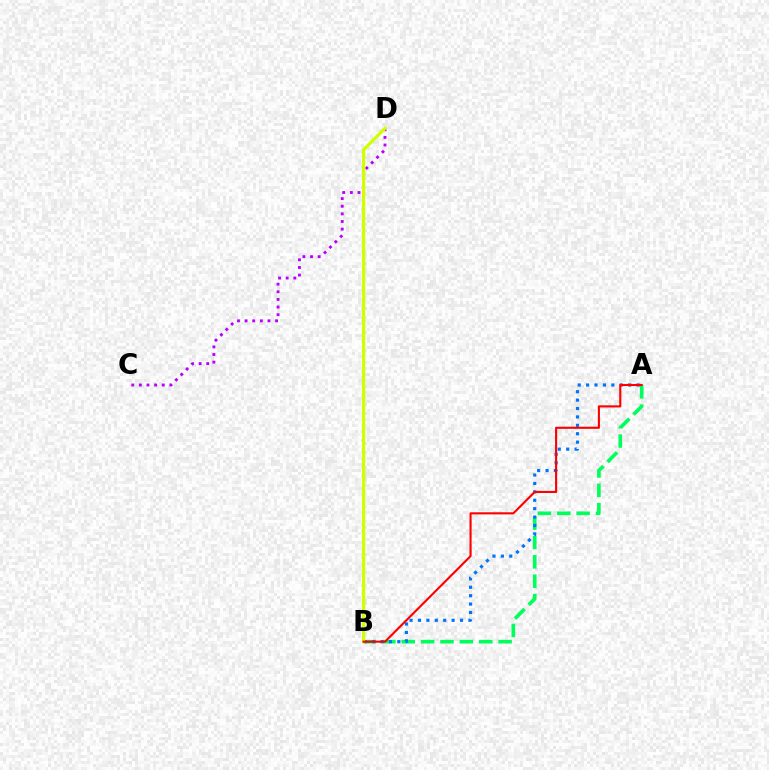{('A', 'B'): [{'color': '#00ff5c', 'line_style': 'dashed', 'thickness': 2.63}, {'color': '#0074ff', 'line_style': 'dotted', 'thickness': 2.28}, {'color': '#ff0000', 'line_style': 'solid', 'thickness': 1.52}], ('C', 'D'): [{'color': '#b900ff', 'line_style': 'dotted', 'thickness': 2.07}], ('B', 'D'): [{'color': '#d1ff00', 'line_style': 'solid', 'thickness': 2.34}]}